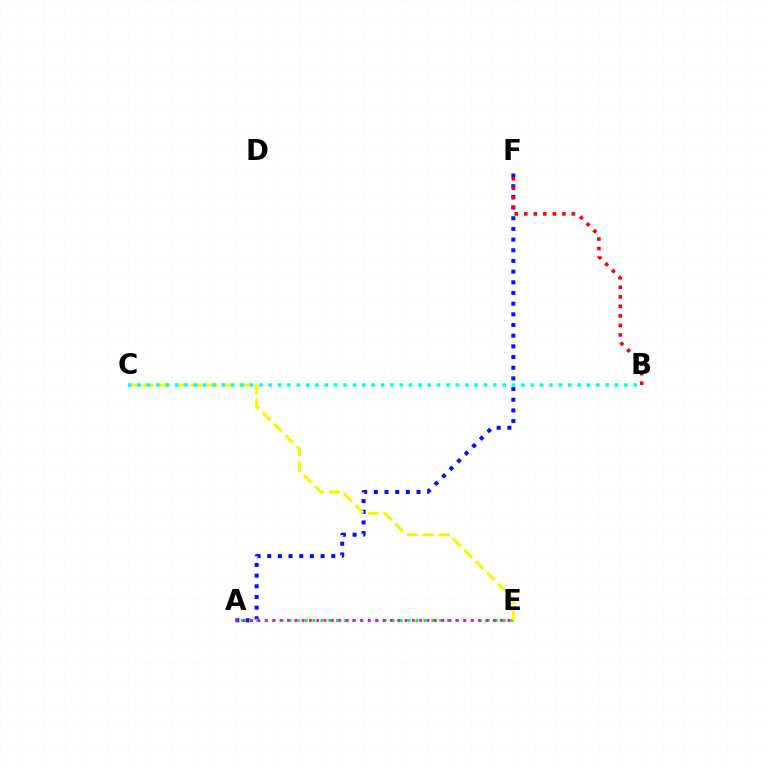{('A', 'F'): [{'color': '#0010ff', 'line_style': 'dotted', 'thickness': 2.9}], ('A', 'E'): [{'color': '#08ff00', 'line_style': 'dotted', 'thickness': 2.15}, {'color': '#ee00ff', 'line_style': 'dotted', 'thickness': 2.0}], ('C', 'E'): [{'color': '#fcf500', 'line_style': 'dashed', 'thickness': 2.17}], ('B', 'F'): [{'color': '#ff0000', 'line_style': 'dotted', 'thickness': 2.59}], ('B', 'C'): [{'color': '#00fff6', 'line_style': 'dotted', 'thickness': 2.54}]}